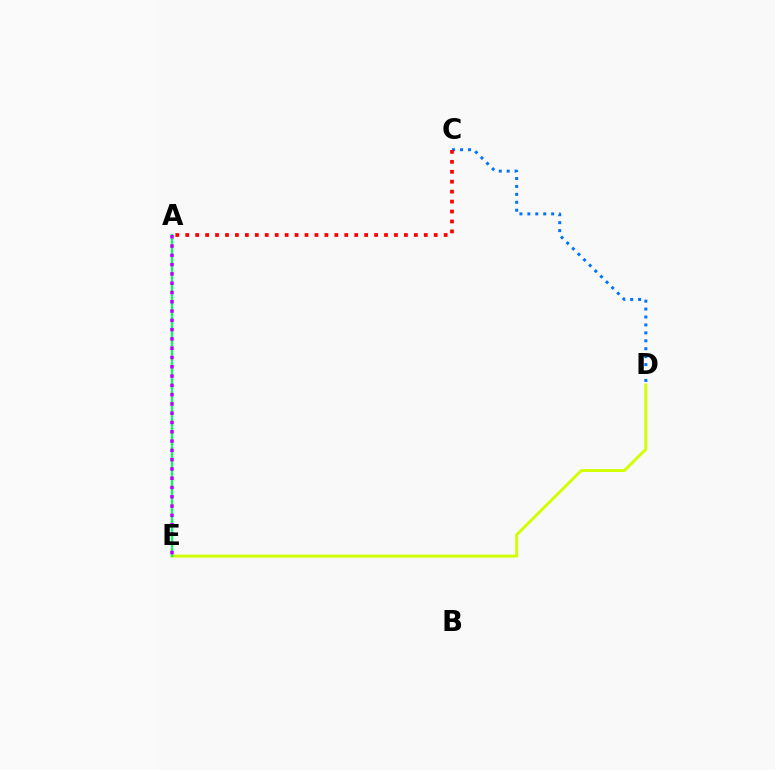{('D', 'E'): [{'color': '#d1ff00', 'line_style': 'solid', 'thickness': 2.1}], ('C', 'D'): [{'color': '#0074ff', 'line_style': 'dotted', 'thickness': 2.15}], ('A', 'E'): [{'color': '#00ff5c', 'line_style': 'solid', 'thickness': 1.57}, {'color': '#b900ff', 'line_style': 'dotted', 'thickness': 2.52}], ('A', 'C'): [{'color': '#ff0000', 'line_style': 'dotted', 'thickness': 2.7}]}